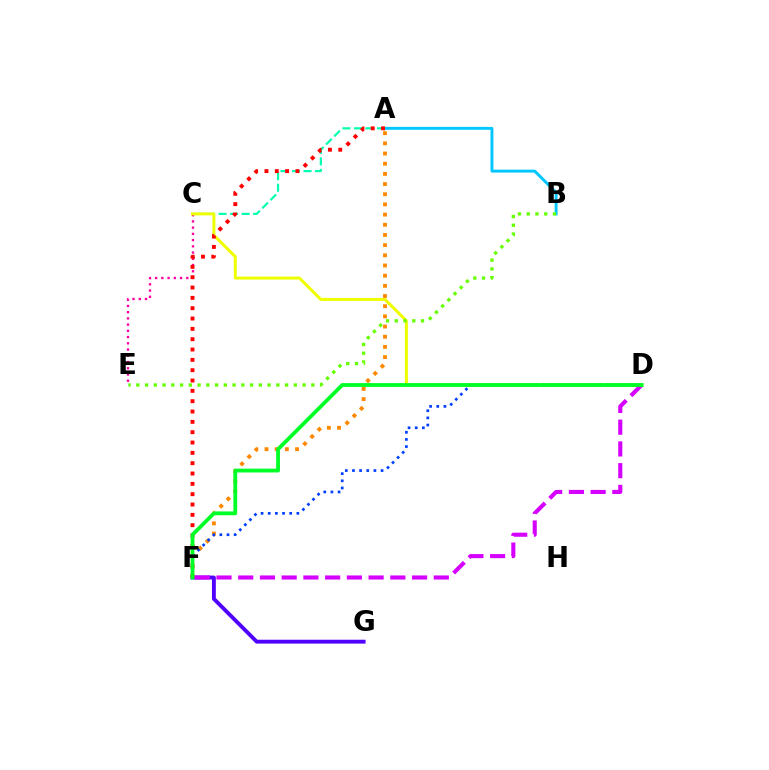{('F', 'G'): [{'color': '#4f00ff', 'line_style': 'solid', 'thickness': 2.78}], ('C', 'E'): [{'color': '#ff00a0', 'line_style': 'dotted', 'thickness': 1.69}], ('A', 'B'): [{'color': '#00c7ff', 'line_style': 'solid', 'thickness': 2.11}], ('A', 'C'): [{'color': '#00ffaf', 'line_style': 'dashed', 'thickness': 1.57}], ('C', 'D'): [{'color': '#eeff00', 'line_style': 'solid', 'thickness': 2.15}], ('A', 'F'): [{'color': '#ff0000', 'line_style': 'dotted', 'thickness': 2.81}, {'color': '#ff8800', 'line_style': 'dotted', 'thickness': 2.76}], ('D', 'F'): [{'color': '#003fff', 'line_style': 'dotted', 'thickness': 1.94}, {'color': '#d600ff', 'line_style': 'dashed', 'thickness': 2.95}, {'color': '#00ff27', 'line_style': 'solid', 'thickness': 2.75}], ('B', 'E'): [{'color': '#66ff00', 'line_style': 'dotted', 'thickness': 2.38}]}